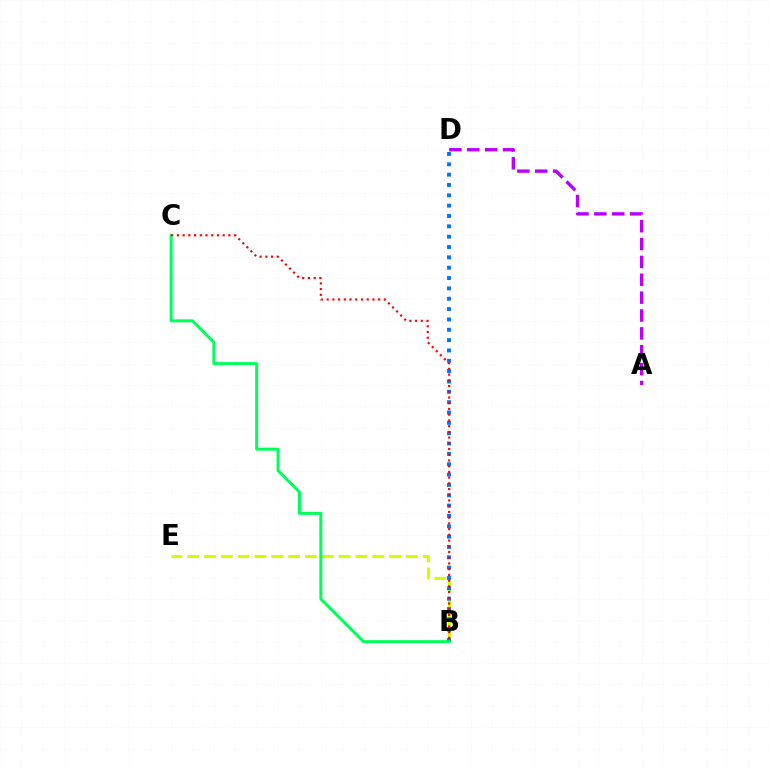{('B', 'E'): [{'color': '#d1ff00', 'line_style': 'dashed', 'thickness': 2.29}], ('A', 'D'): [{'color': '#b900ff', 'line_style': 'dashed', 'thickness': 2.43}], ('B', 'D'): [{'color': '#0074ff', 'line_style': 'dotted', 'thickness': 2.81}], ('B', 'C'): [{'color': '#00ff5c', 'line_style': 'solid', 'thickness': 2.17}, {'color': '#ff0000', 'line_style': 'dotted', 'thickness': 1.55}]}